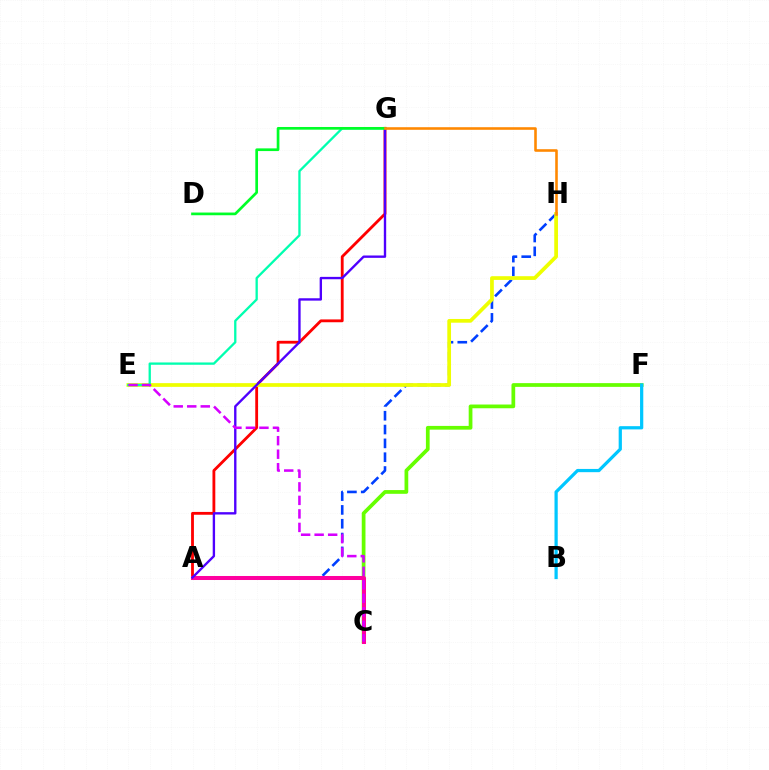{('A', 'G'): [{'color': '#ff0000', 'line_style': 'solid', 'thickness': 2.03}, {'color': '#4f00ff', 'line_style': 'solid', 'thickness': 1.7}], ('A', 'H'): [{'color': '#003fff', 'line_style': 'dashed', 'thickness': 1.88}], ('C', 'F'): [{'color': '#66ff00', 'line_style': 'solid', 'thickness': 2.69}], ('E', 'H'): [{'color': '#eeff00', 'line_style': 'solid', 'thickness': 2.68}], ('E', 'G'): [{'color': '#00ffaf', 'line_style': 'solid', 'thickness': 1.66}], ('A', 'C'): [{'color': '#ff00a0', 'line_style': 'solid', 'thickness': 2.89}], ('B', 'F'): [{'color': '#00c7ff', 'line_style': 'solid', 'thickness': 2.33}], ('D', 'G'): [{'color': '#00ff27', 'line_style': 'solid', 'thickness': 1.94}], ('C', 'E'): [{'color': '#d600ff', 'line_style': 'dashed', 'thickness': 1.84}], ('G', 'H'): [{'color': '#ff8800', 'line_style': 'solid', 'thickness': 1.86}]}